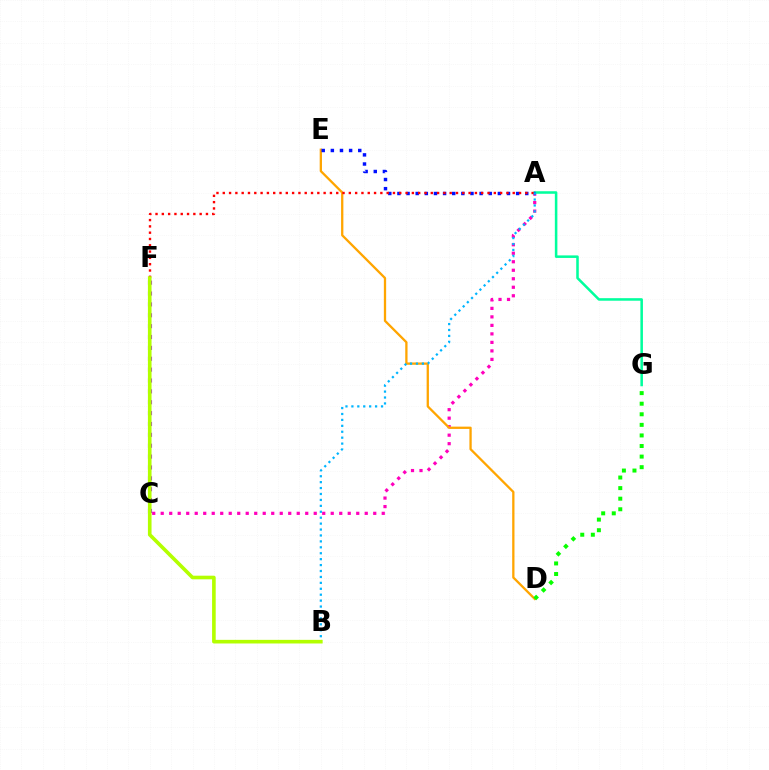{('A', 'C'): [{'color': '#ff00bd', 'line_style': 'dotted', 'thickness': 2.31}], ('D', 'E'): [{'color': '#ffa500', 'line_style': 'solid', 'thickness': 1.65}], ('C', 'F'): [{'color': '#9b00ff', 'line_style': 'dotted', 'thickness': 2.95}], ('A', 'G'): [{'color': '#00ff9d', 'line_style': 'solid', 'thickness': 1.83}], ('A', 'E'): [{'color': '#0010ff', 'line_style': 'dotted', 'thickness': 2.48}], ('A', 'F'): [{'color': '#ff0000', 'line_style': 'dotted', 'thickness': 1.71}], ('A', 'B'): [{'color': '#00b5ff', 'line_style': 'dotted', 'thickness': 1.61}], ('D', 'G'): [{'color': '#08ff00', 'line_style': 'dotted', 'thickness': 2.87}], ('B', 'F'): [{'color': '#b3ff00', 'line_style': 'solid', 'thickness': 2.61}]}